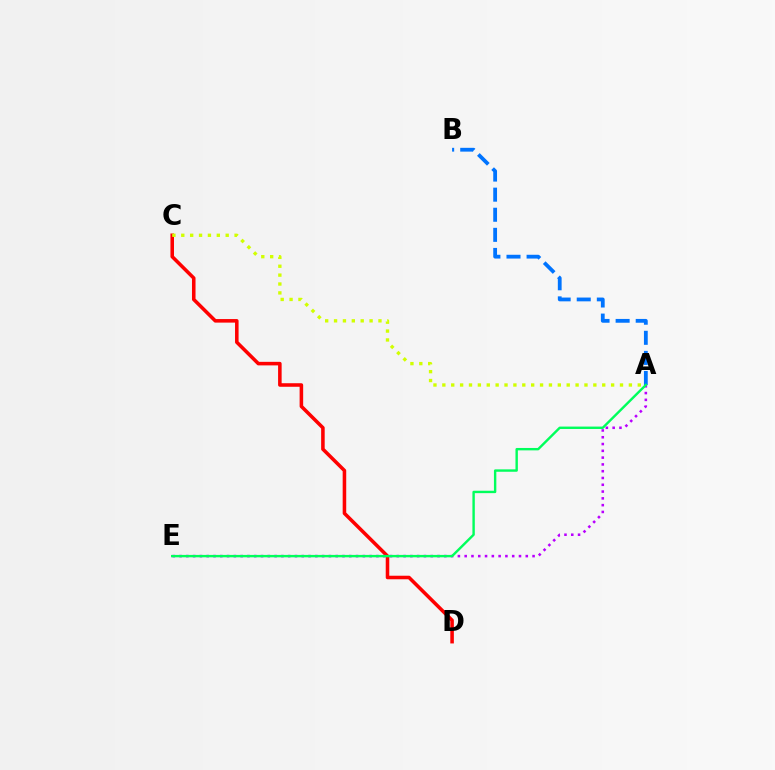{('C', 'D'): [{'color': '#ff0000', 'line_style': 'solid', 'thickness': 2.56}], ('A', 'E'): [{'color': '#b900ff', 'line_style': 'dotted', 'thickness': 1.84}, {'color': '#00ff5c', 'line_style': 'solid', 'thickness': 1.73}], ('A', 'B'): [{'color': '#0074ff', 'line_style': 'dashed', 'thickness': 2.73}], ('A', 'C'): [{'color': '#d1ff00', 'line_style': 'dotted', 'thickness': 2.41}]}